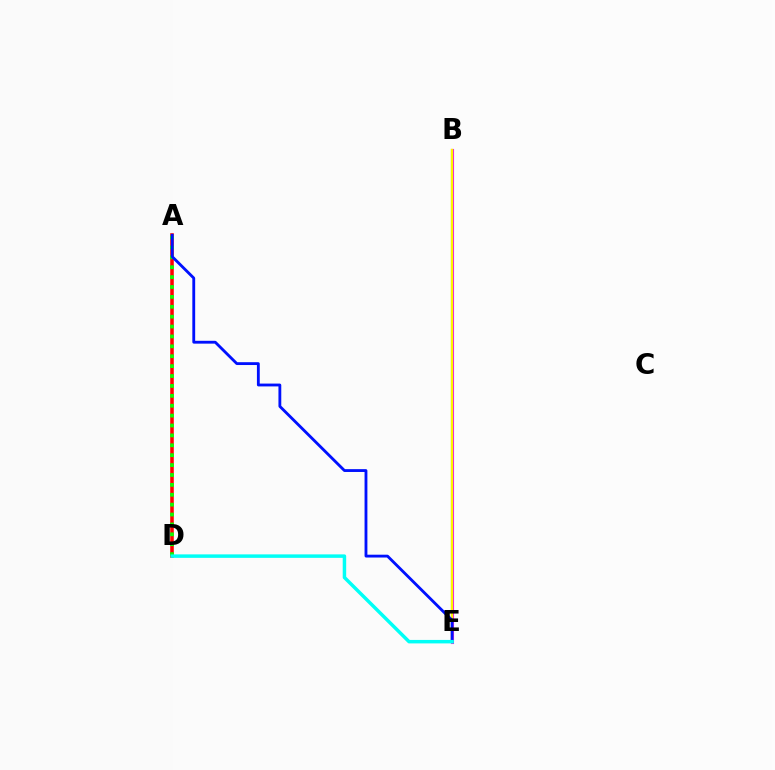{('B', 'E'): [{'color': '#ee00ff', 'line_style': 'solid', 'thickness': 2.22}, {'color': '#fcf500', 'line_style': 'solid', 'thickness': 1.73}], ('A', 'D'): [{'color': '#ff0000', 'line_style': 'solid', 'thickness': 2.56}, {'color': '#08ff00', 'line_style': 'dotted', 'thickness': 2.69}], ('A', 'E'): [{'color': '#0010ff', 'line_style': 'solid', 'thickness': 2.04}], ('D', 'E'): [{'color': '#00fff6', 'line_style': 'solid', 'thickness': 2.5}]}